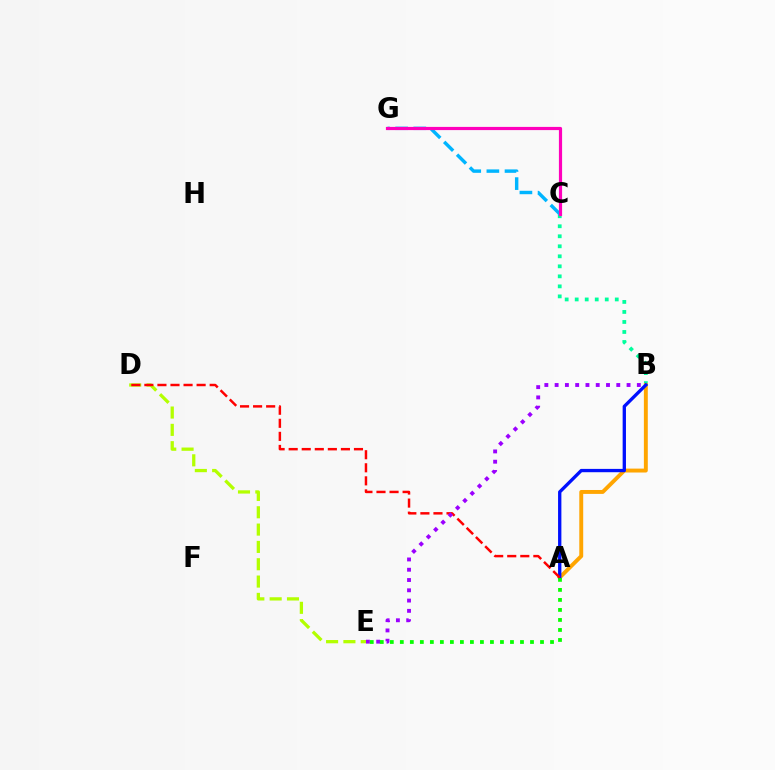{('B', 'C'): [{'color': '#00ff9d', 'line_style': 'dotted', 'thickness': 2.72}], ('A', 'B'): [{'color': '#ffa500', 'line_style': 'solid', 'thickness': 2.82}, {'color': '#0010ff', 'line_style': 'solid', 'thickness': 2.39}], ('C', 'G'): [{'color': '#00b5ff', 'line_style': 'dashed', 'thickness': 2.46}, {'color': '#ff00bd', 'line_style': 'solid', 'thickness': 2.29}], ('D', 'E'): [{'color': '#b3ff00', 'line_style': 'dashed', 'thickness': 2.35}], ('A', 'D'): [{'color': '#ff0000', 'line_style': 'dashed', 'thickness': 1.77}], ('B', 'E'): [{'color': '#9b00ff', 'line_style': 'dotted', 'thickness': 2.79}], ('A', 'E'): [{'color': '#08ff00', 'line_style': 'dotted', 'thickness': 2.72}]}